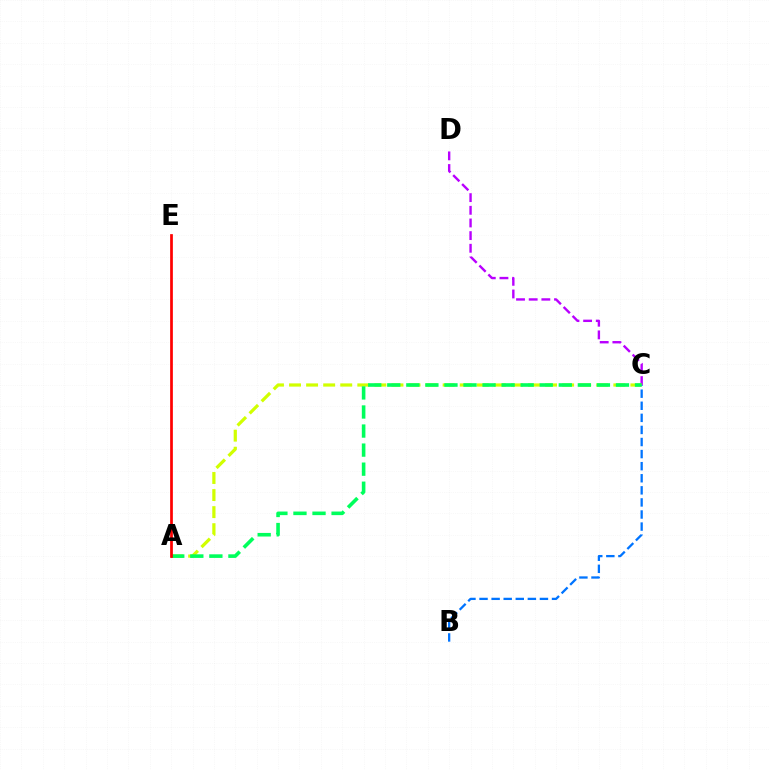{('C', 'D'): [{'color': '#b900ff', 'line_style': 'dashed', 'thickness': 1.72}], ('A', 'C'): [{'color': '#d1ff00', 'line_style': 'dashed', 'thickness': 2.32}, {'color': '#00ff5c', 'line_style': 'dashed', 'thickness': 2.59}], ('B', 'C'): [{'color': '#0074ff', 'line_style': 'dashed', 'thickness': 1.64}], ('A', 'E'): [{'color': '#ff0000', 'line_style': 'solid', 'thickness': 1.96}]}